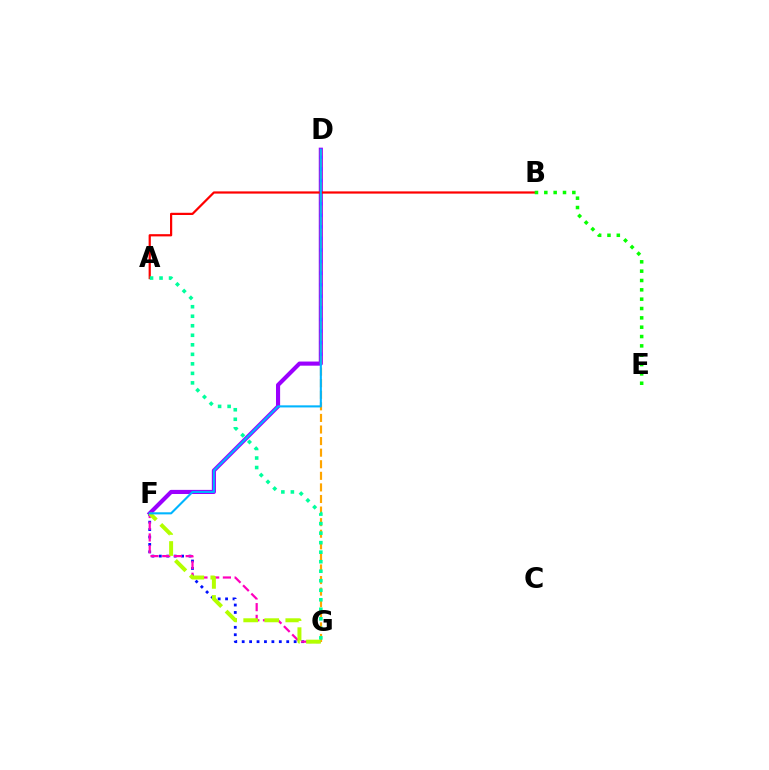{('D', 'F'): [{'color': '#9b00ff', 'line_style': 'solid', 'thickness': 2.97}, {'color': '#00b5ff', 'line_style': 'solid', 'thickness': 1.51}], ('F', 'G'): [{'color': '#0010ff', 'line_style': 'dotted', 'thickness': 2.02}, {'color': '#ff00bd', 'line_style': 'dashed', 'thickness': 1.59}, {'color': '#b3ff00', 'line_style': 'dashed', 'thickness': 2.86}], ('D', 'G'): [{'color': '#ffa500', 'line_style': 'dashed', 'thickness': 1.57}], ('A', 'B'): [{'color': '#ff0000', 'line_style': 'solid', 'thickness': 1.6}], ('A', 'G'): [{'color': '#00ff9d', 'line_style': 'dotted', 'thickness': 2.59}], ('B', 'E'): [{'color': '#08ff00', 'line_style': 'dotted', 'thickness': 2.54}]}